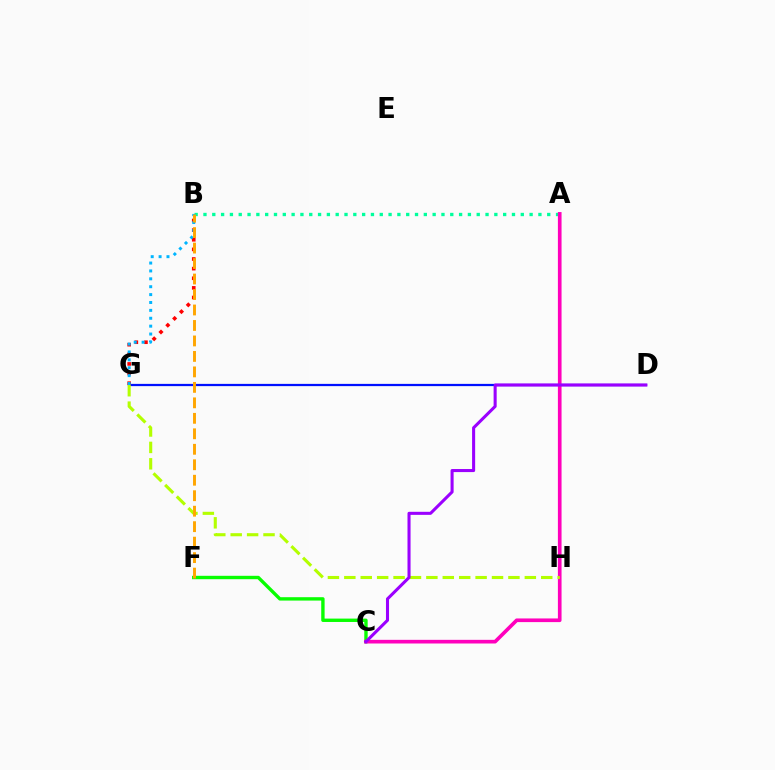{('C', 'F'): [{'color': '#08ff00', 'line_style': 'solid', 'thickness': 2.43}], ('A', 'B'): [{'color': '#00ff9d', 'line_style': 'dotted', 'thickness': 2.39}], ('D', 'G'): [{'color': '#0010ff', 'line_style': 'solid', 'thickness': 1.61}], ('A', 'C'): [{'color': '#ff00bd', 'line_style': 'solid', 'thickness': 2.63}], ('G', 'H'): [{'color': '#b3ff00', 'line_style': 'dashed', 'thickness': 2.23}], ('C', 'D'): [{'color': '#9b00ff', 'line_style': 'solid', 'thickness': 2.2}], ('B', 'G'): [{'color': '#ff0000', 'line_style': 'dotted', 'thickness': 2.62}, {'color': '#00b5ff', 'line_style': 'dotted', 'thickness': 2.14}], ('B', 'F'): [{'color': '#ffa500', 'line_style': 'dashed', 'thickness': 2.1}]}